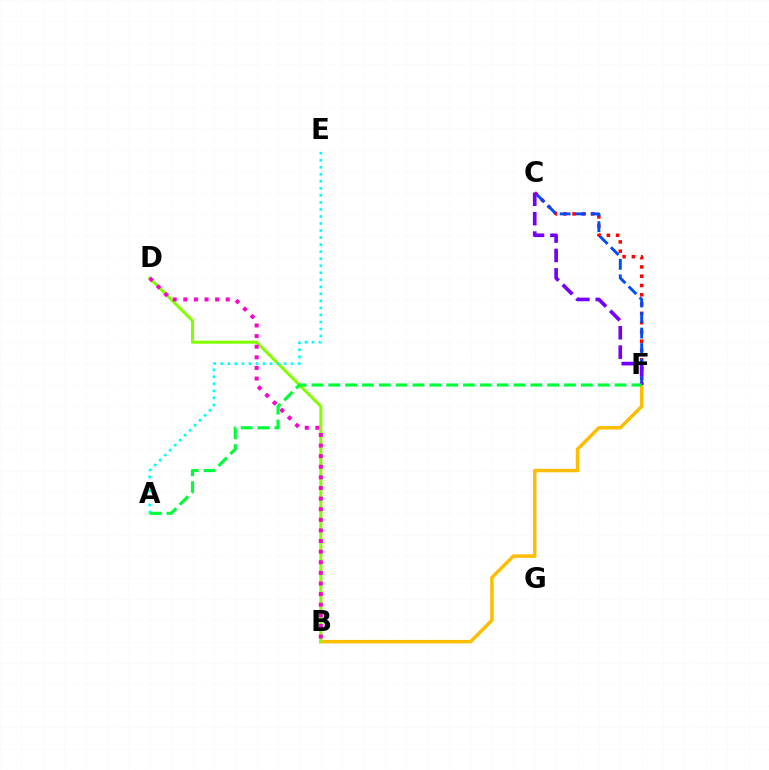{('C', 'F'): [{'color': '#ff0000', 'line_style': 'dotted', 'thickness': 2.52}, {'color': '#004bff', 'line_style': 'dashed', 'thickness': 2.11}, {'color': '#7200ff', 'line_style': 'dashed', 'thickness': 2.64}], ('B', 'F'): [{'color': '#ffbd00', 'line_style': 'solid', 'thickness': 2.51}], ('B', 'D'): [{'color': '#84ff00', 'line_style': 'solid', 'thickness': 2.21}, {'color': '#ff00cf', 'line_style': 'dotted', 'thickness': 2.88}], ('A', 'E'): [{'color': '#00fff6', 'line_style': 'dotted', 'thickness': 1.91}], ('A', 'F'): [{'color': '#00ff39', 'line_style': 'dashed', 'thickness': 2.29}]}